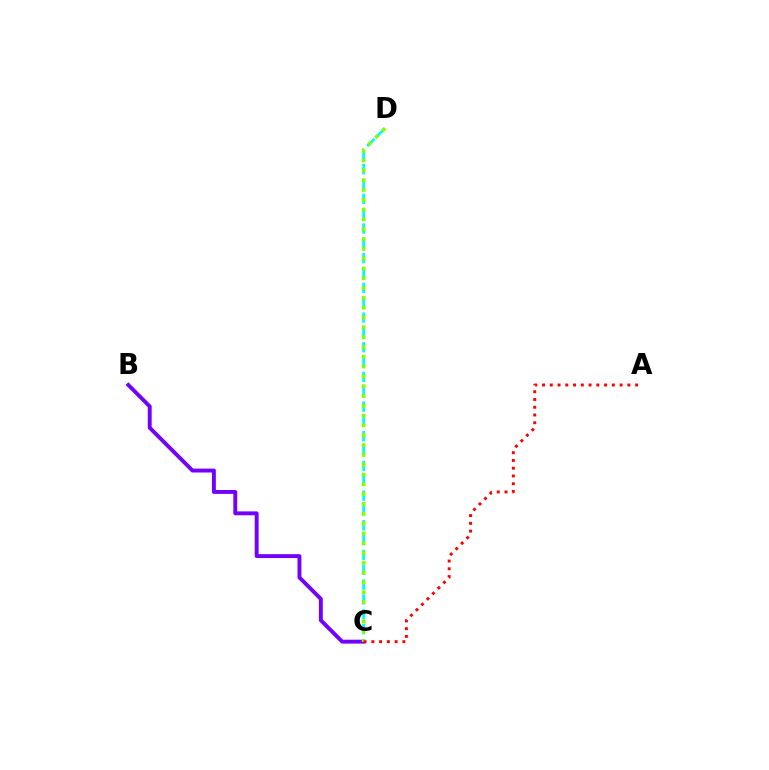{('B', 'C'): [{'color': '#7200ff', 'line_style': 'solid', 'thickness': 2.81}], ('C', 'D'): [{'color': '#00fff6', 'line_style': 'dashed', 'thickness': 2.02}, {'color': '#84ff00', 'line_style': 'dotted', 'thickness': 2.67}], ('A', 'C'): [{'color': '#ff0000', 'line_style': 'dotted', 'thickness': 2.11}]}